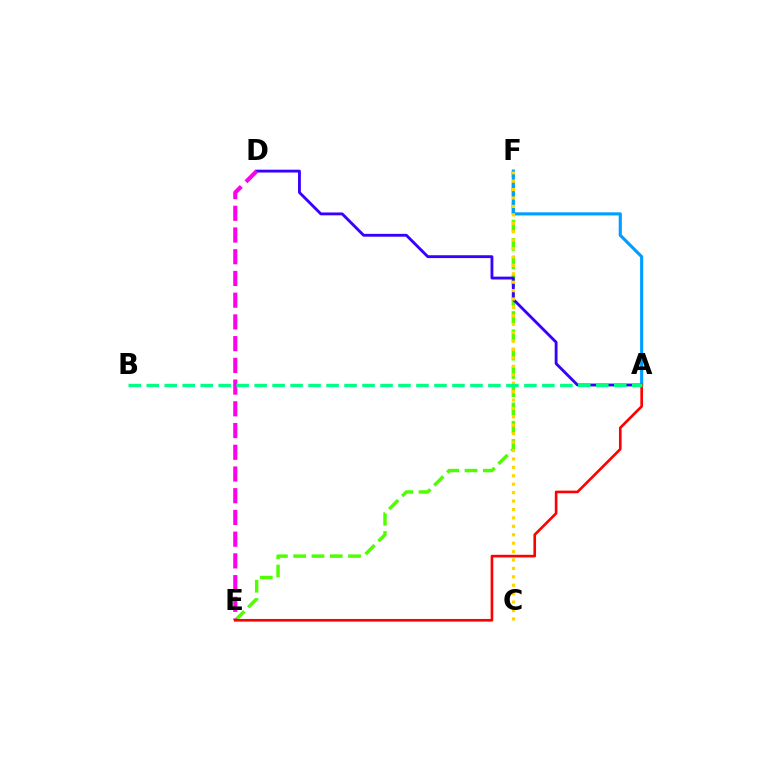{('E', 'F'): [{'color': '#4fff00', 'line_style': 'dashed', 'thickness': 2.48}], ('A', 'D'): [{'color': '#3700ff', 'line_style': 'solid', 'thickness': 2.05}], ('D', 'E'): [{'color': '#ff00ed', 'line_style': 'dashed', 'thickness': 2.95}], ('A', 'F'): [{'color': '#009eff', 'line_style': 'solid', 'thickness': 2.25}], ('C', 'F'): [{'color': '#ffd500', 'line_style': 'dotted', 'thickness': 2.29}], ('A', 'E'): [{'color': '#ff0000', 'line_style': 'solid', 'thickness': 1.9}], ('A', 'B'): [{'color': '#00ff86', 'line_style': 'dashed', 'thickness': 2.44}]}